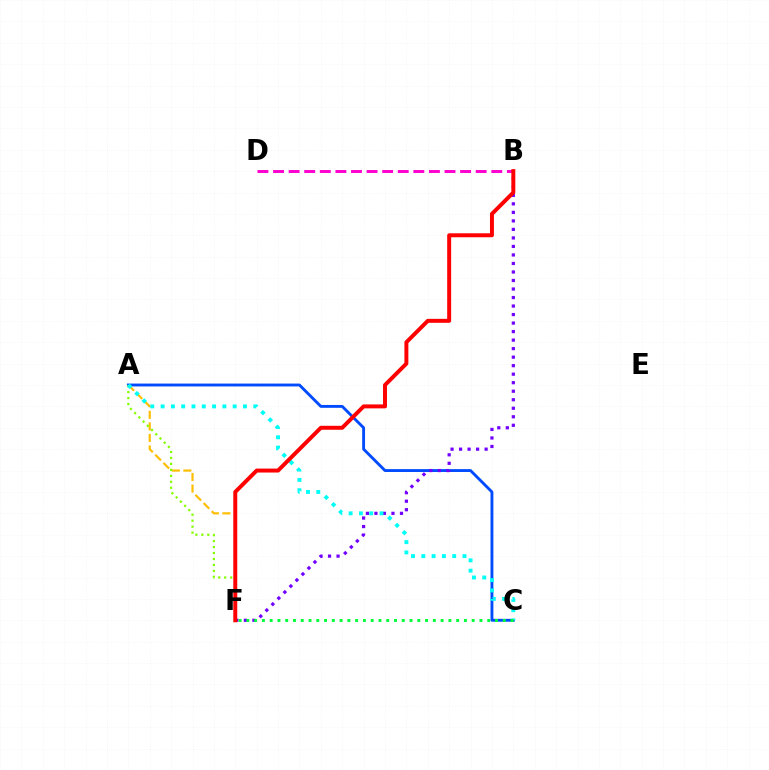{('A', 'F'): [{'color': '#ffbd00', 'line_style': 'dashed', 'thickness': 1.57}, {'color': '#84ff00', 'line_style': 'dotted', 'thickness': 1.62}], ('A', 'C'): [{'color': '#004bff', 'line_style': 'solid', 'thickness': 2.06}, {'color': '#00fff6', 'line_style': 'dotted', 'thickness': 2.8}], ('B', 'D'): [{'color': '#ff00cf', 'line_style': 'dashed', 'thickness': 2.12}], ('B', 'F'): [{'color': '#7200ff', 'line_style': 'dotted', 'thickness': 2.31}, {'color': '#ff0000', 'line_style': 'solid', 'thickness': 2.85}], ('C', 'F'): [{'color': '#00ff39', 'line_style': 'dotted', 'thickness': 2.11}]}